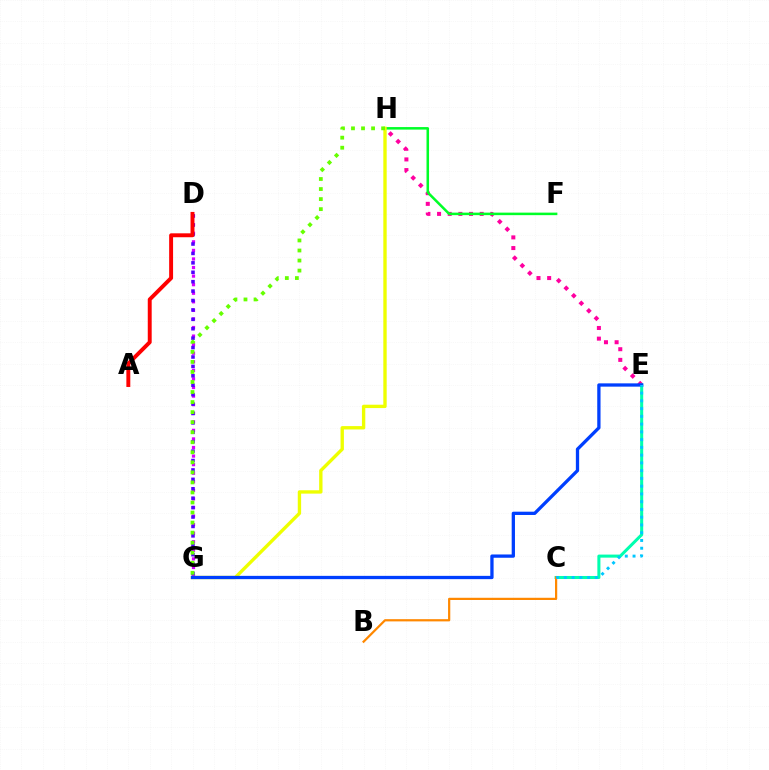{('D', 'G'): [{'color': '#d600ff', 'line_style': 'dotted', 'thickness': 2.33}, {'color': '#4f00ff', 'line_style': 'dotted', 'thickness': 2.56}], ('E', 'H'): [{'color': '#ff00a0', 'line_style': 'dotted', 'thickness': 2.9}], ('F', 'H'): [{'color': '#00ff27', 'line_style': 'solid', 'thickness': 1.82}], ('G', 'H'): [{'color': '#eeff00', 'line_style': 'solid', 'thickness': 2.42}, {'color': '#66ff00', 'line_style': 'dotted', 'thickness': 2.73}], ('C', 'E'): [{'color': '#00ffaf', 'line_style': 'solid', 'thickness': 2.19}, {'color': '#00c7ff', 'line_style': 'dotted', 'thickness': 2.11}], ('A', 'D'): [{'color': '#ff0000', 'line_style': 'solid', 'thickness': 2.83}], ('B', 'C'): [{'color': '#ff8800', 'line_style': 'solid', 'thickness': 1.6}], ('E', 'G'): [{'color': '#003fff', 'line_style': 'solid', 'thickness': 2.37}]}